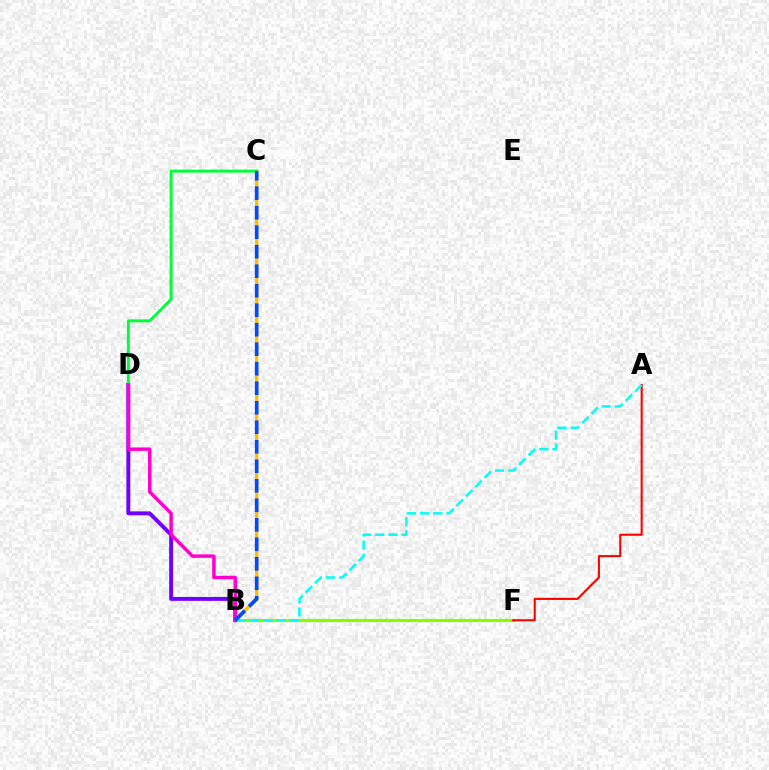{('B', 'C'): [{'color': '#ffbd00', 'line_style': 'solid', 'thickness': 2.38}, {'color': '#004bff', 'line_style': 'dashed', 'thickness': 2.65}], ('B', 'D'): [{'color': '#7200ff', 'line_style': 'solid', 'thickness': 2.82}, {'color': '#ff00cf', 'line_style': 'solid', 'thickness': 2.48}], ('B', 'F'): [{'color': '#84ff00', 'line_style': 'solid', 'thickness': 2.27}], ('A', 'F'): [{'color': '#ff0000', 'line_style': 'solid', 'thickness': 1.51}], ('C', 'D'): [{'color': '#00ff39', 'line_style': 'solid', 'thickness': 2.12}], ('A', 'B'): [{'color': '#00fff6', 'line_style': 'dashed', 'thickness': 1.8}]}